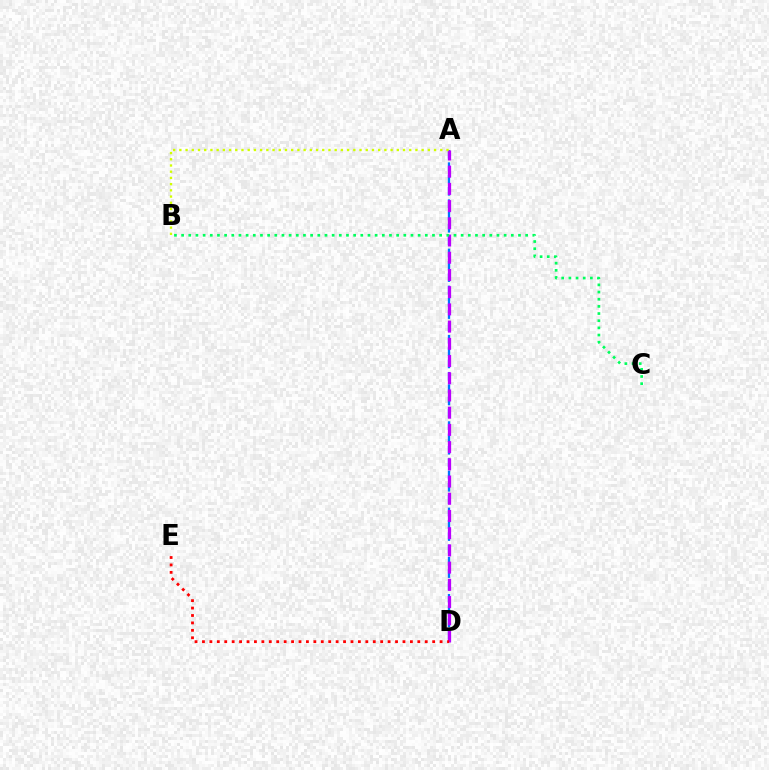{('A', 'D'): [{'color': '#0074ff', 'line_style': 'dashed', 'thickness': 1.68}, {'color': '#b900ff', 'line_style': 'dashed', 'thickness': 2.34}], ('D', 'E'): [{'color': '#ff0000', 'line_style': 'dotted', 'thickness': 2.02}], ('B', 'C'): [{'color': '#00ff5c', 'line_style': 'dotted', 'thickness': 1.95}], ('A', 'B'): [{'color': '#d1ff00', 'line_style': 'dotted', 'thickness': 1.69}]}